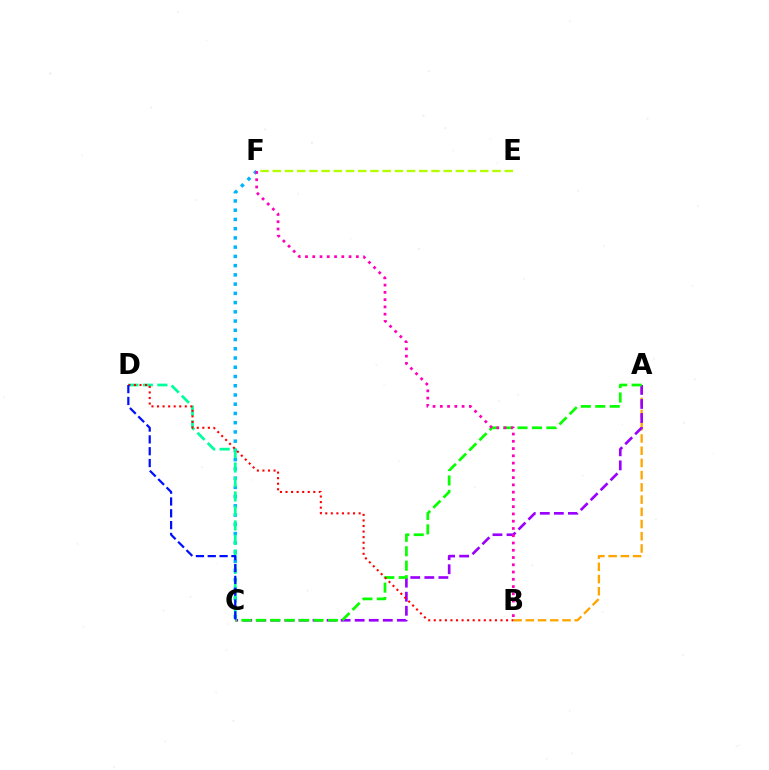{('A', 'B'): [{'color': '#ffa500', 'line_style': 'dashed', 'thickness': 1.66}], ('C', 'F'): [{'color': '#00b5ff', 'line_style': 'dotted', 'thickness': 2.51}], ('C', 'D'): [{'color': '#00ff9d', 'line_style': 'dashed', 'thickness': 1.97}, {'color': '#0010ff', 'line_style': 'dashed', 'thickness': 1.61}], ('A', 'C'): [{'color': '#9b00ff', 'line_style': 'dashed', 'thickness': 1.91}, {'color': '#08ff00', 'line_style': 'dashed', 'thickness': 1.96}], ('E', 'F'): [{'color': '#b3ff00', 'line_style': 'dashed', 'thickness': 1.66}], ('B', 'D'): [{'color': '#ff0000', 'line_style': 'dotted', 'thickness': 1.51}], ('B', 'F'): [{'color': '#ff00bd', 'line_style': 'dotted', 'thickness': 1.97}]}